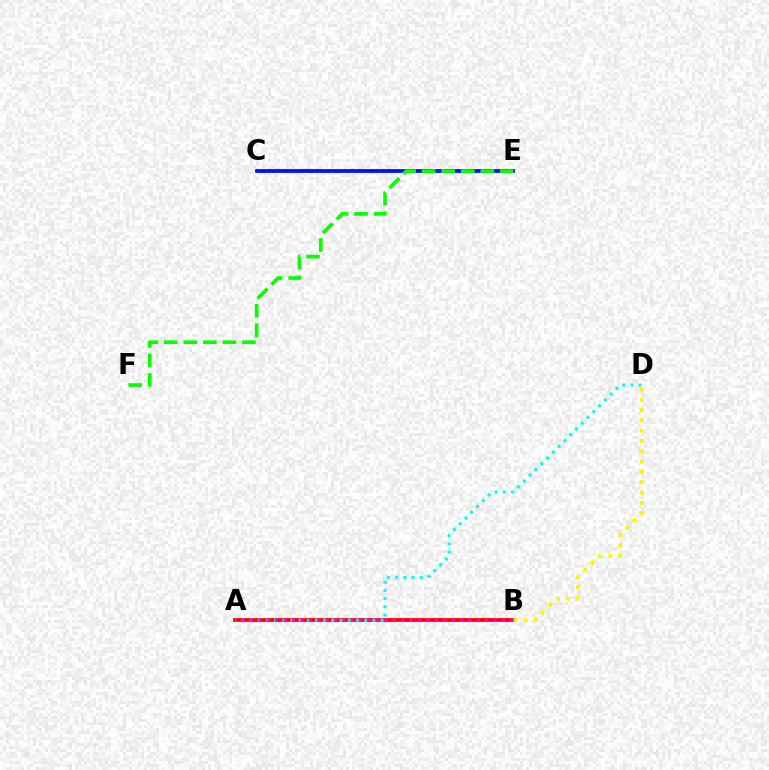{('A', 'B'): [{'color': '#ff0000', 'line_style': 'solid', 'thickness': 2.71}, {'color': '#ee00ff', 'line_style': 'dotted', 'thickness': 2.28}], ('C', 'E'): [{'color': '#0010ff', 'line_style': 'solid', 'thickness': 2.72}], ('E', 'F'): [{'color': '#08ff00', 'line_style': 'dashed', 'thickness': 2.66}], ('B', 'D'): [{'color': '#fcf500', 'line_style': 'dotted', 'thickness': 2.8}], ('A', 'D'): [{'color': '#00fff6', 'line_style': 'dotted', 'thickness': 2.23}]}